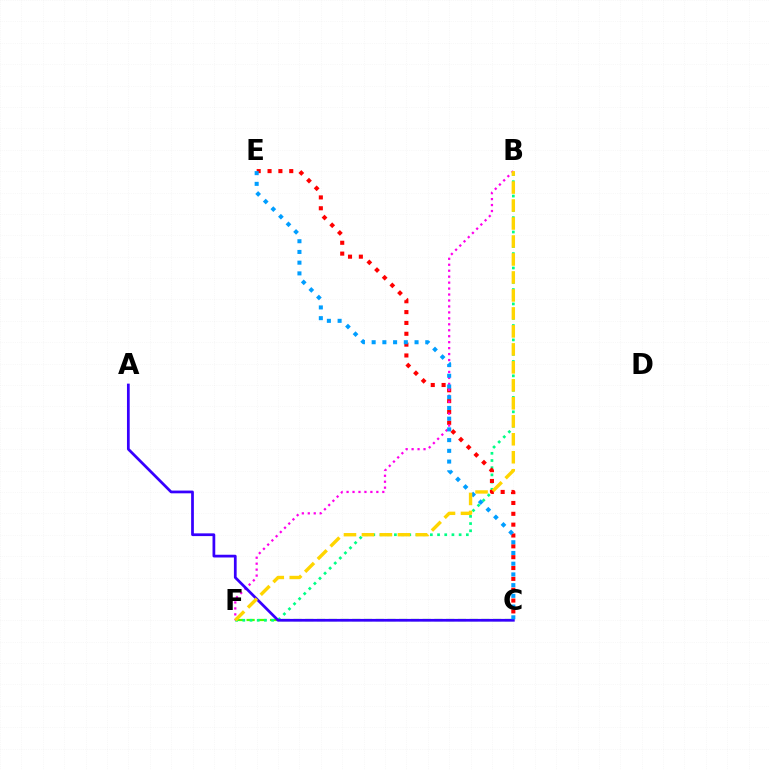{('C', 'F'): [{'color': '#4fff00', 'line_style': 'dashed', 'thickness': 1.59}], ('B', 'F'): [{'color': '#00ff86', 'line_style': 'dotted', 'thickness': 1.95}, {'color': '#ff00ed', 'line_style': 'dotted', 'thickness': 1.62}, {'color': '#ffd500', 'line_style': 'dashed', 'thickness': 2.44}], ('C', 'E'): [{'color': '#ff0000', 'line_style': 'dotted', 'thickness': 2.95}, {'color': '#009eff', 'line_style': 'dotted', 'thickness': 2.91}], ('A', 'C'): [{'color': '#3700ff', 'line_style': 'solid', 'thickness': 1.97}]}